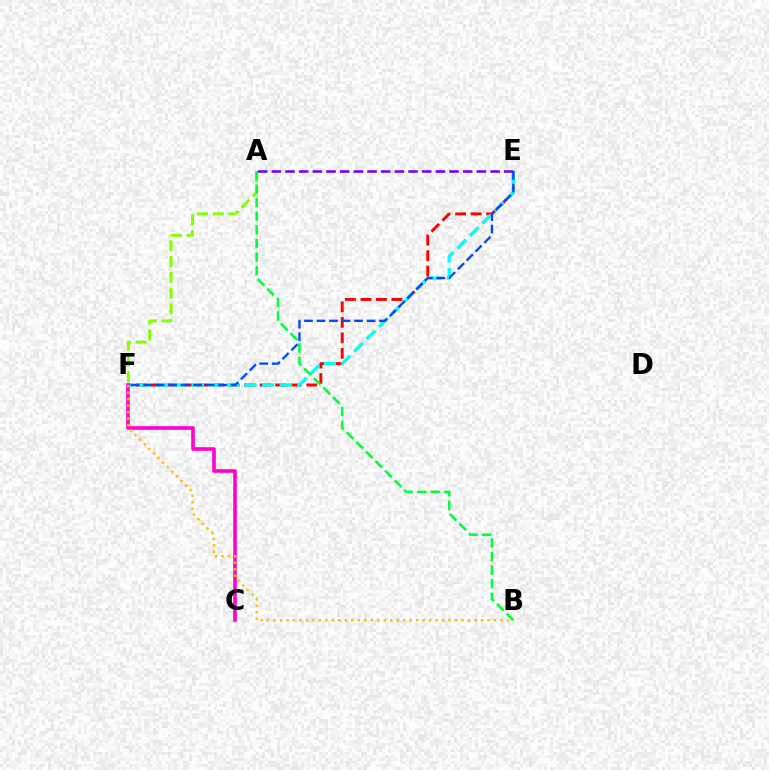{('E', 'F'): [{'color': '#ff0000', 'line_style': 'dashed', 'thickness': 2.11}, {'color': '#00fff6', 'line_style': 'dashed', 'thickness': 2.4}, {'color': '#004bff', 'line_style': 'dashed', 'thickness': 1.7}], ('C', 'F'): [{'color': '#ff00cf', 'line_style': 'solid', 'thickness': 2.59}], ('A', 'F'): [{'color': '#84ff00', 'line_style': 'dashed', 'thickness': 2.15}], ('A', 'B'): [{'color': '#00ff39', 'line_style': 'dashed', 'thickness': 1.84}], ('A', 'E'): [{'color': '#7200ff', 'line_style': 'dashed', 'thickness': 1.86}], ('B', 'F'): [{'color': '#ffbd00', 'line_style': 'dotted', 'thickness': 1.76}]}